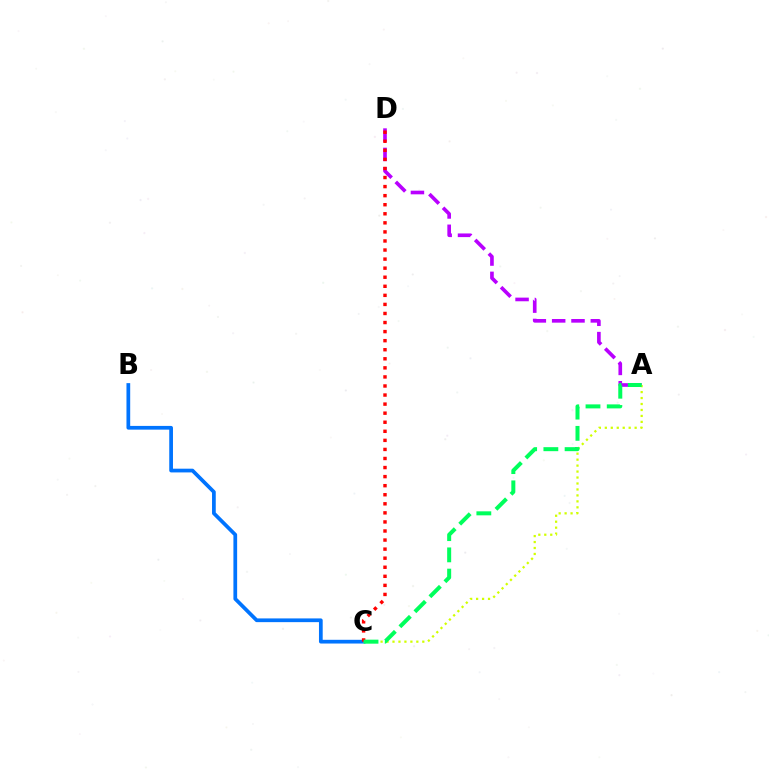{('A', 'D'): [{'color': '#b900ff', 'line_style': 'dashed', 'thickness': 2.63}], ('B', 'C'): [{'color': '#0074ff', 'line_style': 'solid', 'thickness': 2.68}], ('A', 'C'): [{'color': '#d1ff00', 'line_style': 'dotted', 'thickness': 1.62}, {'color': '#00ff5c', 'line_style': 'dashed', 'thickness': 2.88}], ('C', 'D'): [{'color': '#ff0000', 'line_style': 'dotted', 'thickness': 2.46}]}